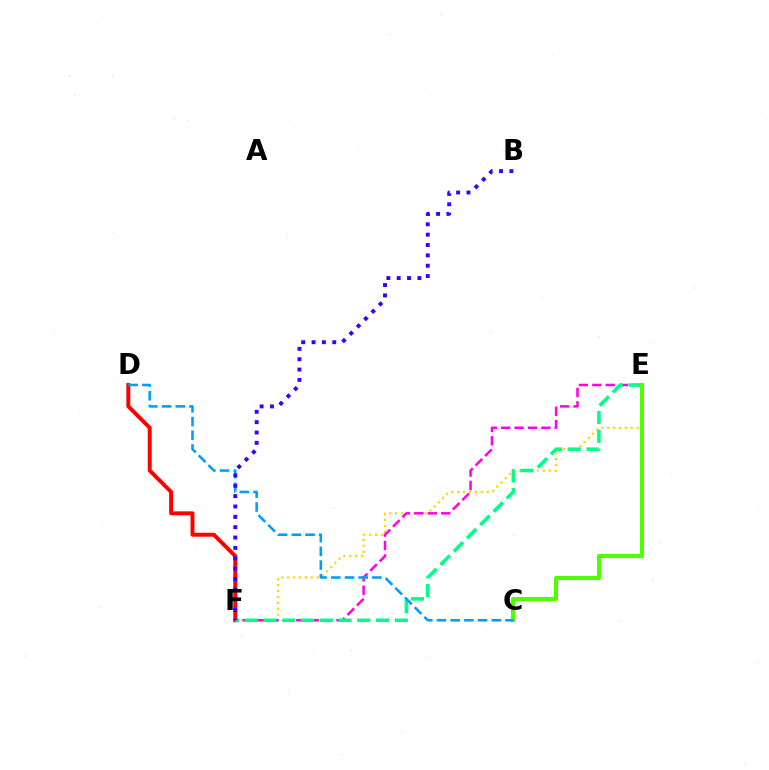{('E', 'F'): [{'color': '#ffd500', 'line_style': 'dotted', 'thickness': 1.61}, {'color': '#ff00ed', 'line_style': 'dashed', 'thickness': 1.82}, {'color': '#00ff86', 'line_style': 'dashed', 'thickness': 2.55}], ('D', 'F'): [{'color': '#ff0000', 'line_style': 'solid', 'thickness': 2.85}], ('C', 'E'): [{'color': '#4fff00', 'line_style': 'solid', 'thickness': 2.93}], ('C', 'D'): [{'color': '#009eff', 'line_style': 'dashed', 'thickness': 1.86}], ('B', 'F'): [{'color': '#3700ff', 'line_style': 'dotted', 'thickness': 2.81}]}